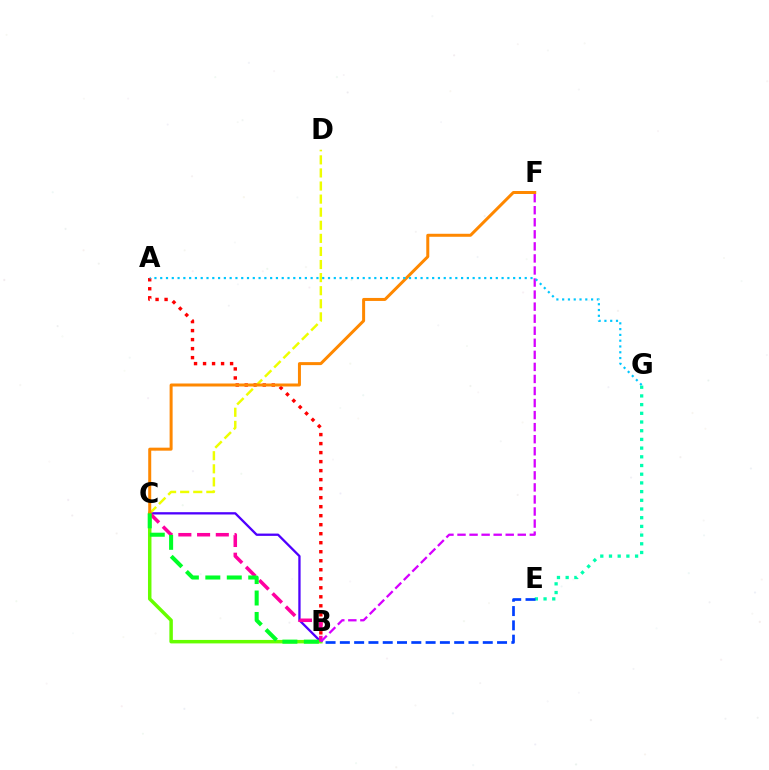{('A', 'B'): [{'color': '#ff0000', 'line_style': 'dotted', 'thickness': 2.45}], ('E', 'G'): [{'color': '#00ffaf', 'line_style': 'dotted', 'thickness': 2.36}], ('B', 'C'): [{'color': '#4f00ff', 'line_style': 'solid', 'thickness': 1.66}, {'color': '#66ff00', 'line_style': 'solid', 'thickness': 2.51}, {'color': '#ff00a0', 'line_style': 'dashed', 'thickness': 2.54}, {'color': '#00ff27', 'line_style': 'dashed', 'thickness': 2.91}], ('C', 'D'): [{'color': '#eeff00', 'line_style': 'dashed', 'thickness': 1.78}], ('C', 'F'): [{'color': '#ff8800', 'line_style': 'solid', 'thickness': 2.16}], ('B', 'F'): [{'color': '#d600ff', 'line_style': 'dashed', 'thickness': 1.64}], ('A', 'G'): [{'color': '#00c7ff', 'line_style': 'dotted', 'thickness': 1.57}], ('B', 'E'): [{'color': '#003fff', 'line_style': 'dashed', 'thickness': 1.94}]}